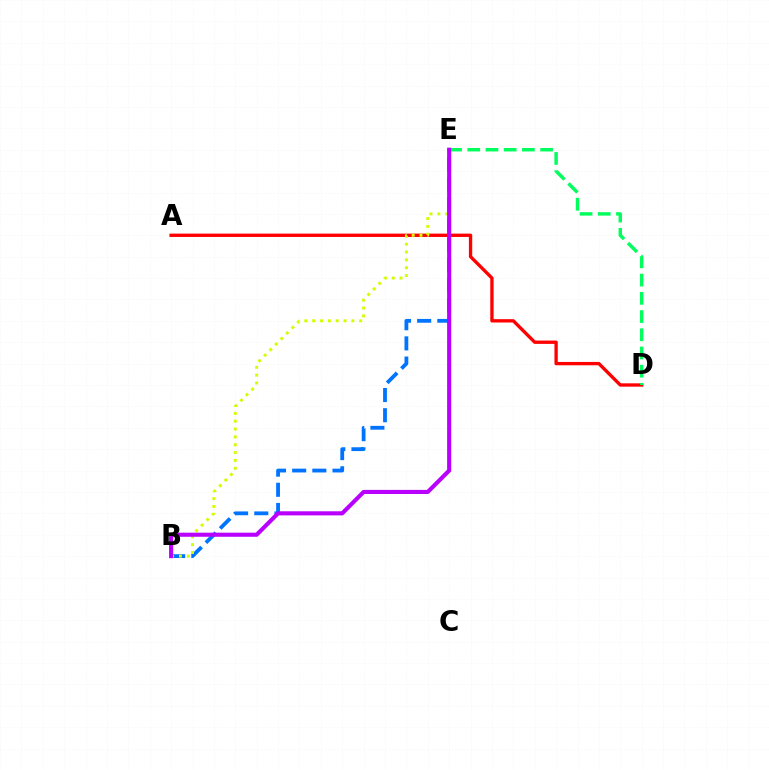{('B', 'E'): [{'color': '#0074ff', 'line_style': 'dashed', 'thickness': 2.74}, {'color': '#d1ff00', 'line_style': 'dotted', 'thickness': 2.13}, {'color': '#b900ff', 'line_style': 'solid', 'thickness': 2.95}], ('A', 'D'): [{'color': '#ff0000', 'line_style': 'solid', 'thickness': 2.4}], ('D', 'E'): [{'color': '#00ff5c', 'line_style': 'dashed', 'thickness': 2.47}]}